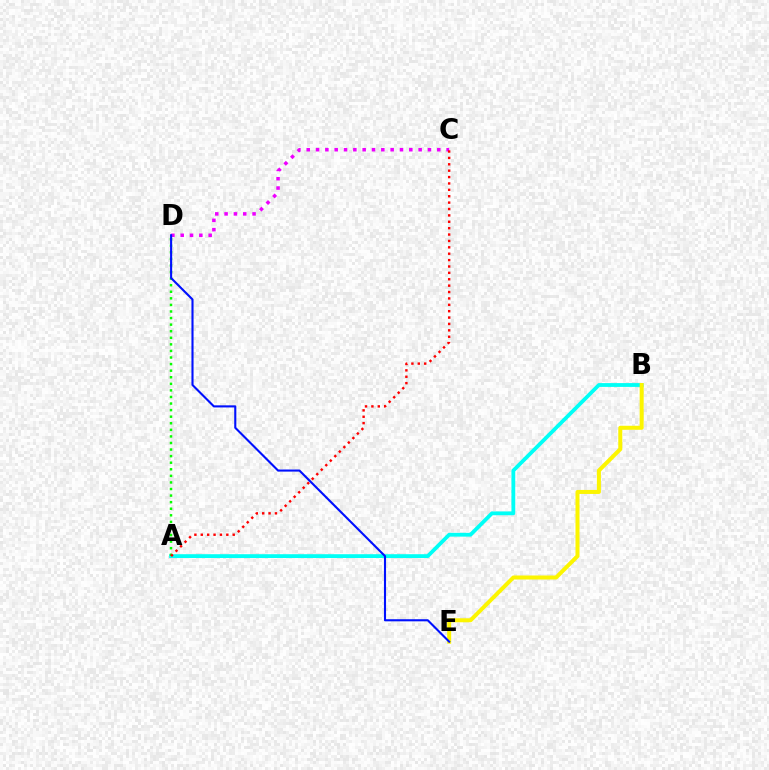{('A', 'B'): [{'color': '#00fff6', 'line_style': 'solid', 'thickness': 2.74}], ('B', 'E'): [{'color': '#fcf500', 'line_style': 'solid', 'thickness': 2.89}], ('A', 'D'): [{'color': '#08ff00', 'line_style': 'dotted', 'thickness': 1.79}], ('C', 'D'): [{'color': '#ee00ff', 'line_style': 'dotted', 'thickness': 2.53}], ('D', 'E'): [{'color': '#0010ff', 'line_style': 'solid', 'thickness': 1.51}], ('A', 'C'): [{'color': '#ff0000', 'line_style': 'dotted', 'thickness': 1.74}]}